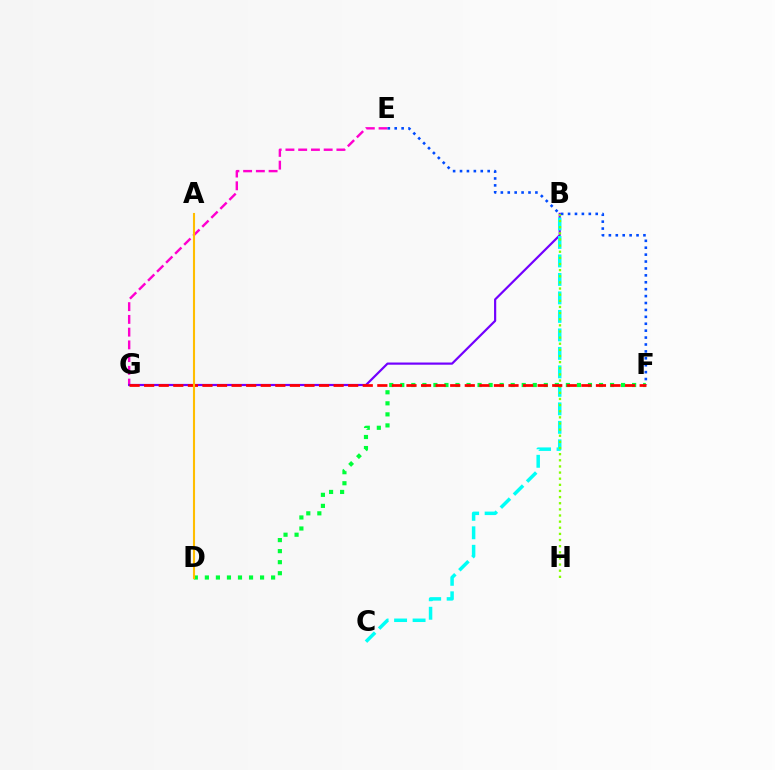{('E', 'G'): [{'color': '#ff00cf', 'line_style': 'dashed', 'thickness': 1.73}], ('B', 'G'): [{'color': '#7200ff', 'line_style': 'solid', 'thickness': 1.58}], ('B', 'C'): [{'color': '#00fff6', 'line_style': 'dashed', 'thickness': 2.51}], ('B', 'H'): [{'color': '#84ff00', 'line_style': 'dotted', 'thickness': 1.67}], ('D', 'F'): [{'color': '#00ff39', 'line_style': 'dotted', 'thickness': 3.0}], ('E', 'F'): [{'color': '#004bff', 'line_style': 'dotted', 'thickness': 1.88}], ('F', 'G'): [{'color': '#ff0000', 'line_style': 'dashed', 'thickness': 1.98}], ('A', 'D'): [{'color': '#ffbd00', 'line_style': 'solid', 'thickness': 1.51}]}